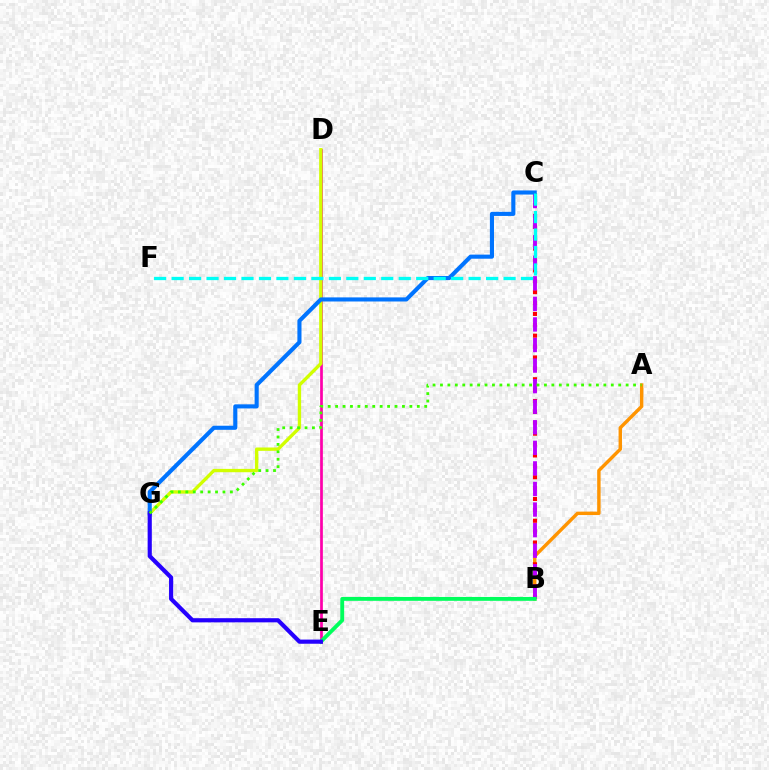{('D', 'E'): [{'color': '#ff00ac', 'line_style': 'solid', 'thickness': 1.96}], ('A', 'B'): [{'color': '#ff9400', 'line_style': 'solid', 'thickness': 2.46}], ('B', 'C'): [{'color': '#ff0000', 'line_style': 'dotted', 'thickness': 2.96}, {'color': '#b900ff', 'line_style': 'dashed', 'thickness': 2.79}], ('B', 'E'): [{'color': '#00ff5c', 'line_style': 'solid', 'thickness': 2.78}], ('D', 'G'): [{'color': '#d1ff00', 'line_style': 'solid', 'thickness': 2.41}], ('C', 'G'): [{'color': '#0074ff', 'line_style': 'solid', 'thickness': 2.95}], ('E', 'G'): [{'color': '#2500ff', 'line_style': 'solid', 'thickness': 3.0}], ('A', 'G'): [{'color': '#3dff00', 'line_style': 'dotted', 'thickness': 2.02}], ('C', 'F'): [{'color': '#00fff6', 'line_style': 'dashed', 'thickness': 2.37}]}